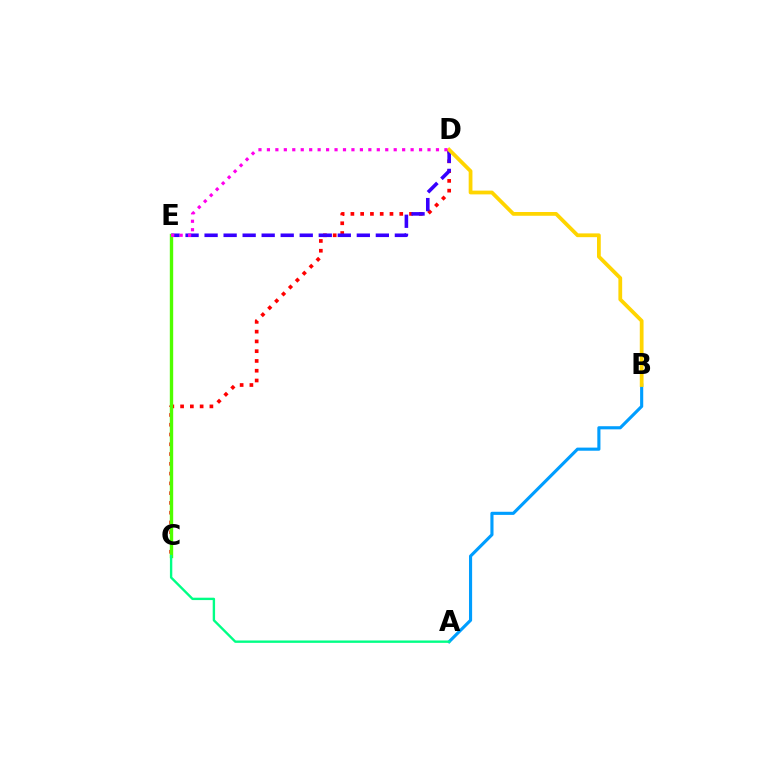{('C', 'D'): [{'color': '#ff0000', 'line_style': 'dotted', 'thickness': 2.65}], ('D', 'E'): [{'color': '#3700ff', 'line_style': 'dashed', 'thickness': 2.58}, {'color': '#ff00ed', 'line_style': 'dotted', 'thickness': 2.3}], ('C', 'E'): [{'color': '#4fff00', 'line_style': 'solid', 'thickness': 2.43}], ('A', 'B'): [{'color': '#009eff', 'line_style': 'solid', 'thickness': 2.25}], ('B', 'D'): [{'color': '#ffd500', 'line_style': 'solid', 'thickness': 2.71}], ('A', 'C'): [{'color': '#00ff86', 'line_style': 'solid', 'thickness': 1.71}]}